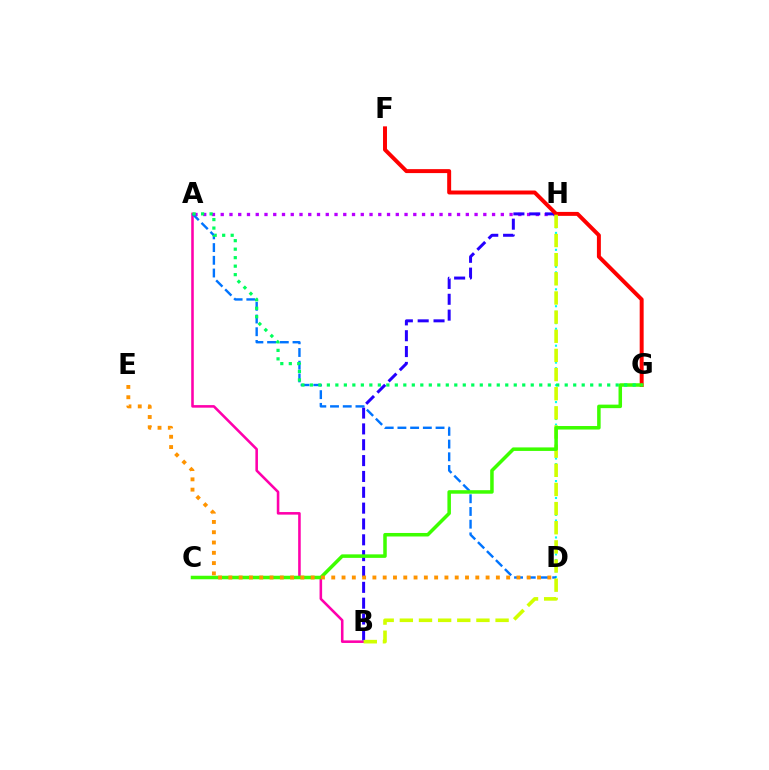{('D', 'H'): [{'color': '#00fff6', 'line_style': 'dotted', 'thickness': 1.53}], ('A', 'B'): [{'color': '#ff00ac', 'line_style': 'solid', 'thickness': 1.85}], ('A', 'H'): [{'color': '#b900ff', 'line_style': 'dotted', 'thickness': 2.38}], ('B', 'H'): [{'color': '#2500ff', 'line_style': 'dashed', 'thickness': 2.15}, {'color': '#d1ff00', 'line_style': 'dashed', 'thickness': 2.6}], ('A', 'D'): [{'color': '#0074ff', 'line_style': 'dashed', 'thickness': 1.73}], ('F', 'G'): [{'color': '#ff0000', 'line_style': 'solid', 'thickness': 2.85}], ('C', 'G'): [{'color': '#3dff00', 'line_style': 'solid', 'thickness': 2.53}], ('D', 'E'): [{'color': '#ff9400', 'line_style': 'dotted', 'thickness': 2.8}], ('A', 'G'): [{'color': '#00ff5c', 'line_style': 'dotted', 'thickness': 2.31}]}